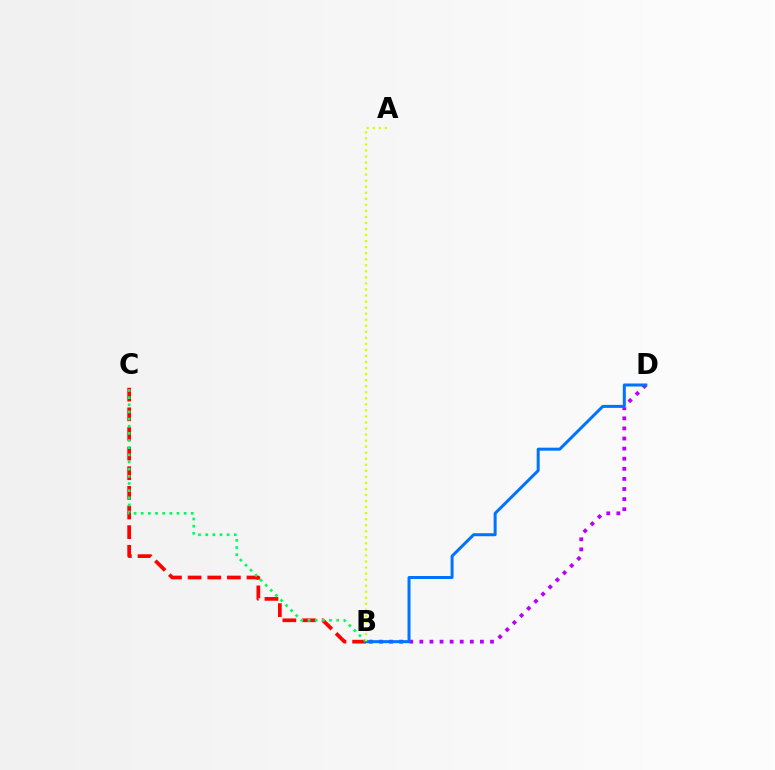{('B', 'C'): [{'color': '#ff0000', 'line_style': 'dashed', 'thickness': 2.67}, {'color': '#00ff5c', 'line_style': 'dotted', 'thickness': 1.94}], ('B', 'D'): [{'color': '#b900ff', 'line_style': 'dotted', 'thickness': 2.74}, {'color': '#0074ff', 'line_style': 'solid', 'thickness': 2.16}], ('A', 'B'): [{'color': '#d1ff00', 'line_style': 'dotted', 'thickness': 1.64}]}